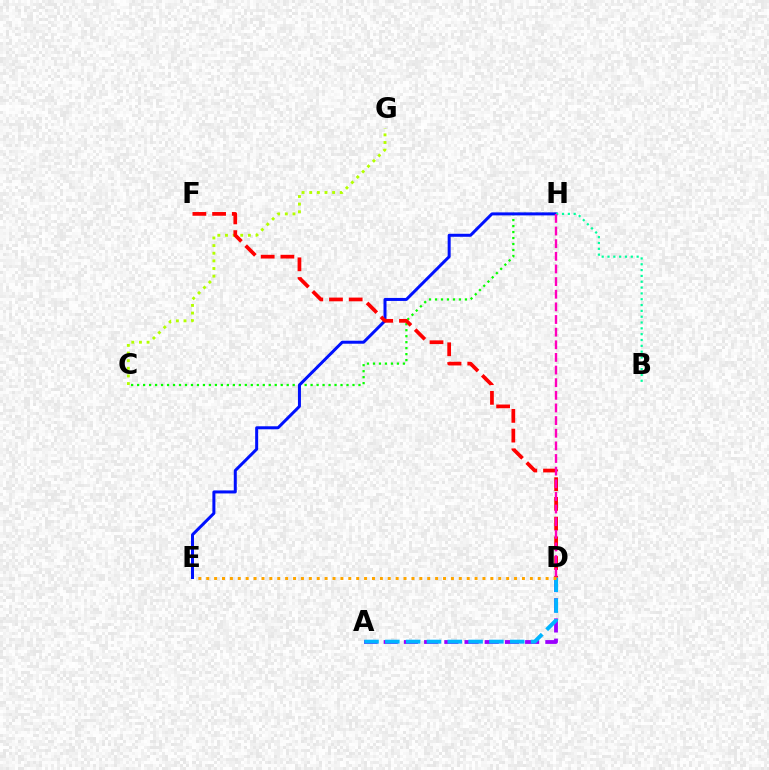{('C', 'G'): [{'color': '#b3ff00', 'line_style': 'dotted', 'thickness': 2.07}], ('C', 'H'): [{'color': '#08ff00', 'line_style': 'dotted', 'thickness': 1.63}], ('A', 'D'): [{'color': '#9b00ff', 'line_style': 'dashed', 'thickness': 2.74}, {'color': '#00b5ff', 'line_style': 'dashed', 'thickness': 2.83}], ('E', 'H'): [{'color': '#0010ff', 'line_style': 'solid', 'thickness': 2.16}], ('B', 'H'): [{'color': '#00ff9d', 'line_style': 'dotted', 'thickness': 1.58}], ('D', 'F'): [{'color': '#ff0000', 'line_style': 'dashed', 'thickness': 2.68}], ('D', 'H'): [{'color': '#ff00bd', 'line_style': 'dashed', 'thickness': 1.72}], ('D', 'E'): [{'color': '#ffa500', 'line_style': 'dotted', 'thickness': 2.14}]}